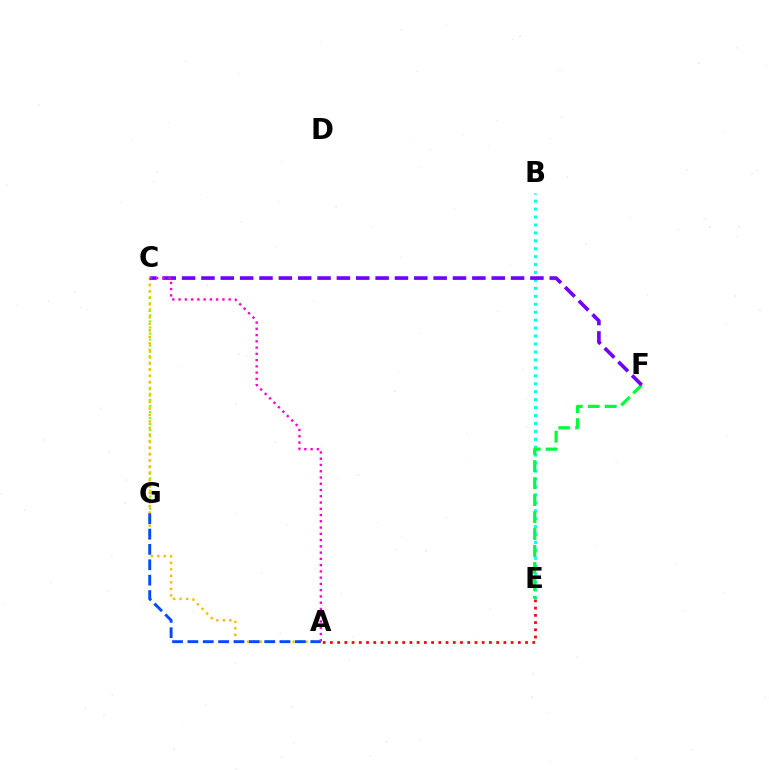{('C', 'G'): [{'color': '#84ff00', 'line_style': 'dotted', 'thickness': 1.64}], ('A', 'E'): [{'color': '#ff0000', 'line_style': 'dotted', 'thickness': 1.96}], ('B', 'E'): [{'color': '#00fff6', 'line_style': 'dotted', 'thickness': 2.16}], ('A', 'C'): [{'color': '#ffbd00', 'line_style': 'dotted', 'thickness': 1.77}, {'color': '#ff00cf', 'line_style': 'dotted', 'thickness': 1.7}], ('E', 'F'): [{'color': '#00ff39', 'line_style': 'dashed', 'thickness': 2.3}], ('C', 'F'): [{'color': '#7200ff', 'line_style': 'dashed', 'thickness': 2.63}], ('A', 'G'): [{'color': '#004bff', 'line_style': 'dashed', 'thickness': 2.09}]}